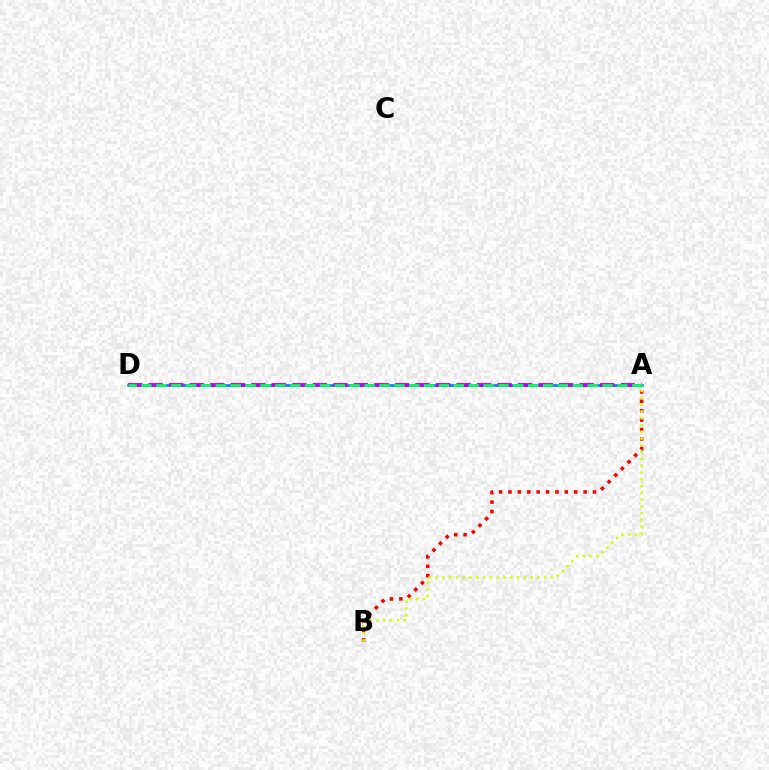{('A', 'B'): [{'color': '#ff0000', 'line_style': 'dotted', 'thickness': 2.55}, {'color': '#d1ff00', 'line_style': 'dotted', 'thickness': 1.84}], ('A', 'D'): [{'color': '#0074ff', 'line_style': 'solid', 'thickness': 1.84}, {'color': '#b900ff', 'line_style': 'dashed', 'thickness': 2.79}, {'color': '#00ff5c', 'line_style': 'dashed', 'thickness': 2.02}]}